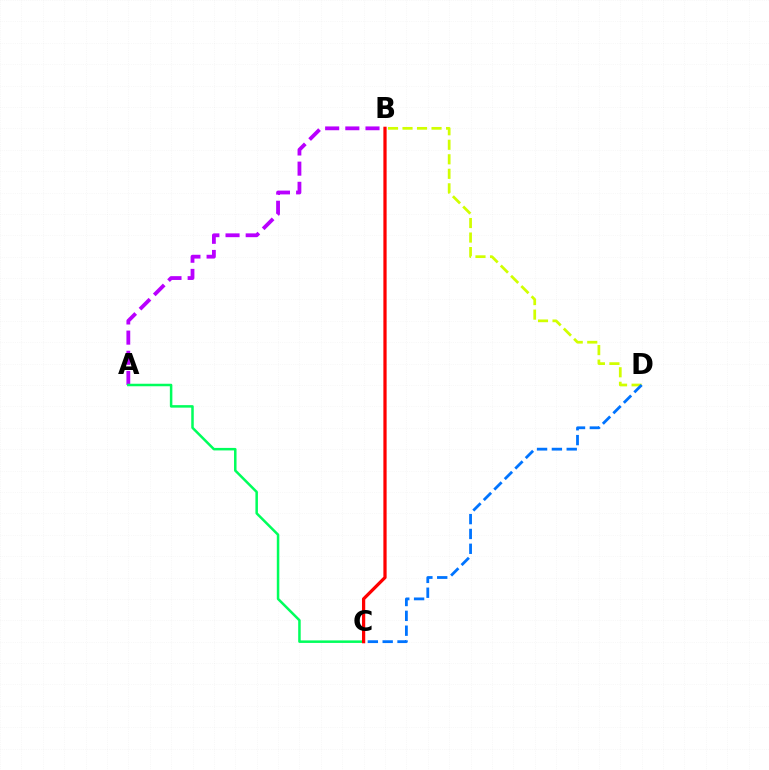{('A', 'B'): [{'color': '#b900ff', 'line_style': 'dashed', 'thickness': 2.74}], ('B', 'D'): [{'color': '#d1ff00', 'line_style': 'dashed', 'thickness': 1.97}], ('A', 'C'): [{'color': '#00ff5c', 'line_style': 'solid', 'thickness': 1.81}], ('B', 'C'): [{'color': '#ff0000', 'line_style': 'solid', 'thickness': 2.33}], ('C', 'D'): [{'color': '#0074ff', 'line_style': 'dashed', 'thickness': 2.02}]}